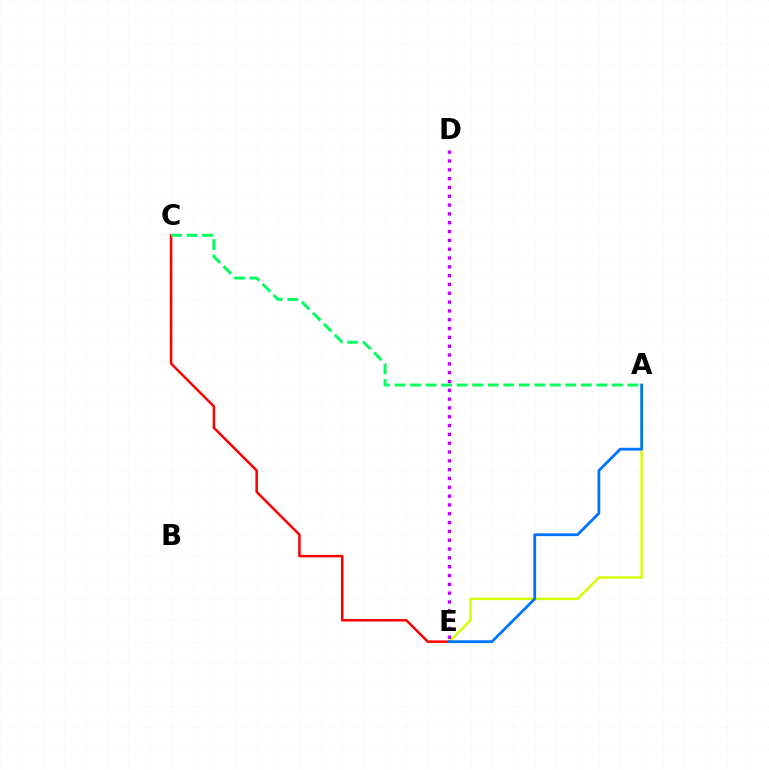{('C', 'E'): [{'color': '#ff0000', 'line_style': 'solid', 'thickness': 1.8}], ('A', 'E'): [{'color': '#d1ff00', 'line_style': 'solid', 'thickness': 1.75}, {'color': '#0074ff', 'line_style': 'solid', 'thickness': 2.01}], ('D', 'E'): [{'color': '#b900ff', 'line_style': 'dotted', 'thickness': 2.4}], ('A', 'C'): [{'color': '#00ff5c', 'line_style': 'dashed', 'thickness': 2.11}]}